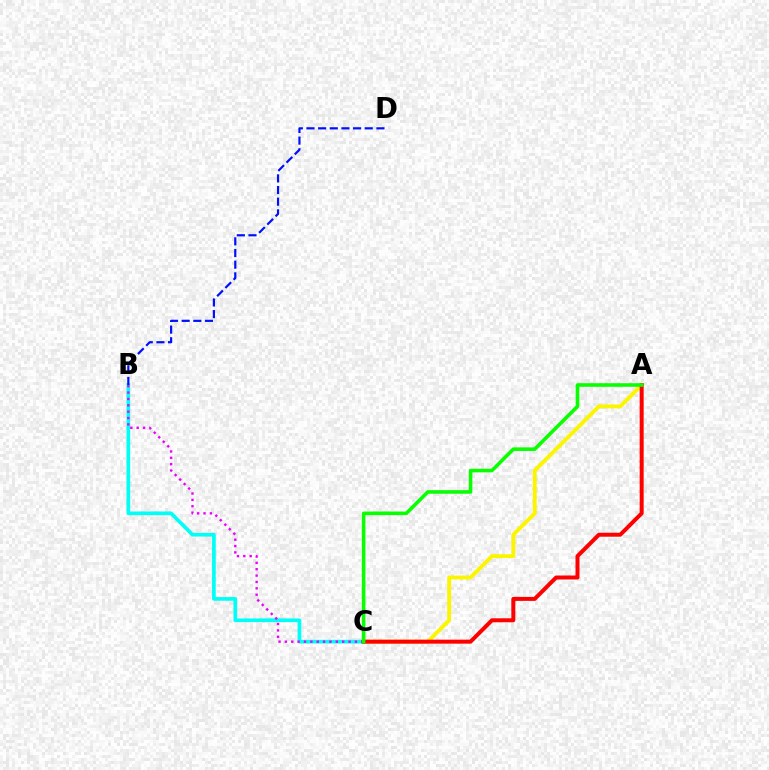{('A', 'C'): [{'color': '#fcf500', 'line_style': 'solid', 'thickness': 2.79}, {'color': '#ff0000', 'line_style': 'solid', 'thickness': 2.87}, {'color': '#08ff00', 'line_style': 'solid', 'thickness': 2.58}], ('B', 'C'): [{'color': '#00fff6', 'line_style': 'solid', 'thickness': 2.65}, {'color': '#ee00ff', 'line_style': 'dotted', 'thickness': 1.73}], ('B', 'D'): [{'color': '#0010ff', 'line_style': 'dashed', 'thickness': 1.58}]}